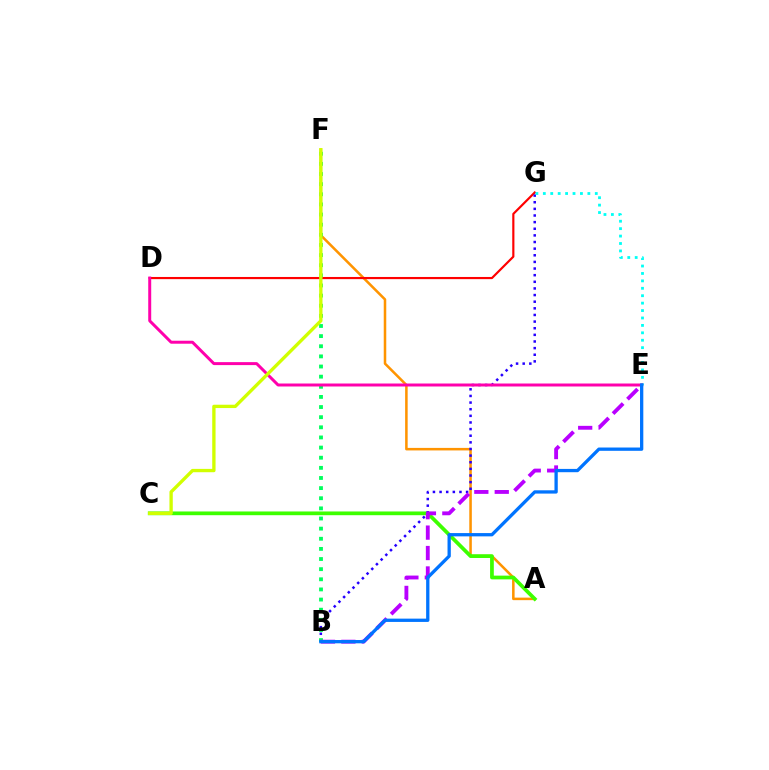{('A', 'F'): [{'color': '#ff9400', 'line_style': 'solid', 'thickness': 1.82}], ('D', 'G'): [{'color': '#ff0000', 'line_style': 'solid', 'thickness': 1.56}], ('A', 'C'): [{'color': '#3dff00', 'line_style': 'solid', 'thickness': 2.69}], ('B', 'G'): [{'color': '#2500ff', 'line_style': 'dotted', 'thickness': 1.8}], ('B', 'F'): [{'color': '#00ff5c', 'line_style': 'dotted', 'thickness': 2.75}], ('B', 'E'): [{'color': '#b900ff', 'line_style': 'dashed', 'thickness': 2.77}, {'color': '#0074ff', 'line_style': 'solid', 'thickness': 2.37}], ('E', 'G'): [{'color': '#00fff6', 'line_style': 'dotted', 'thickness': 2.02}], ('D', 'E'): [{'color': '#ff00ac', 'line_style': 'solid', 'thickness': 2.14}], ('C', 'F'): [{'color': '#d1ff00', 'line_style': 'solid', 'thickness': 2.4}]}